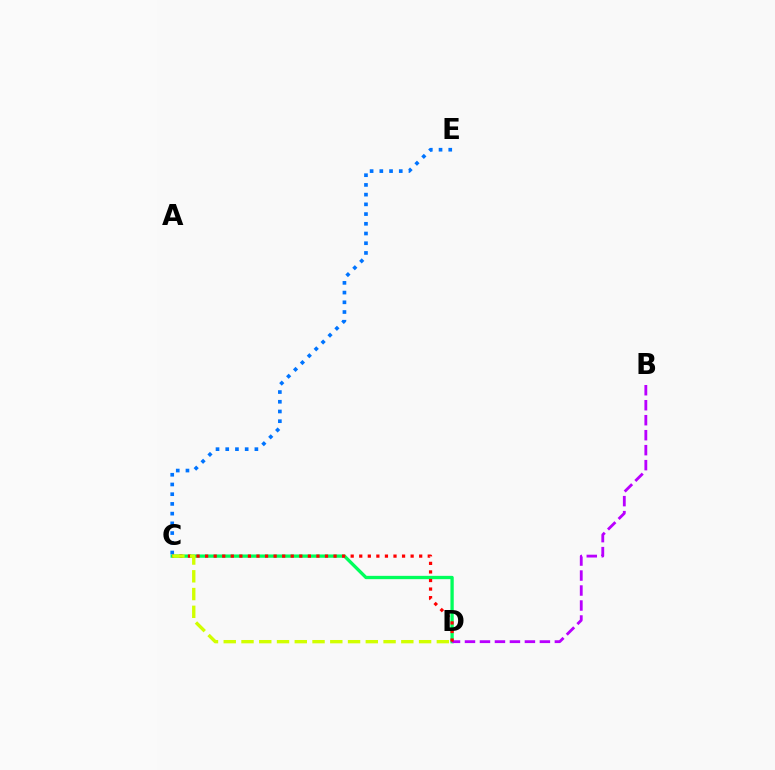{('C', 'D'): [{'color': '#00ff5c', 'line_style': 'solid', 'thickness': 2.38}, {'color': '#ff0000', 'line_style': 'dotted', 'thickness': 2.33}, {'color': '#d1ff00', 'line_style': 'dashed', 'thickness': 2.41}], ('B', 'D'): [{'color': '#b900ff', 'line_style': 'dashed', 'thickness': 2.04}], ('C', 'E'): [{'color': '#0074ff', 'line_style': 'dotted', 'thickness': 2.64}]}